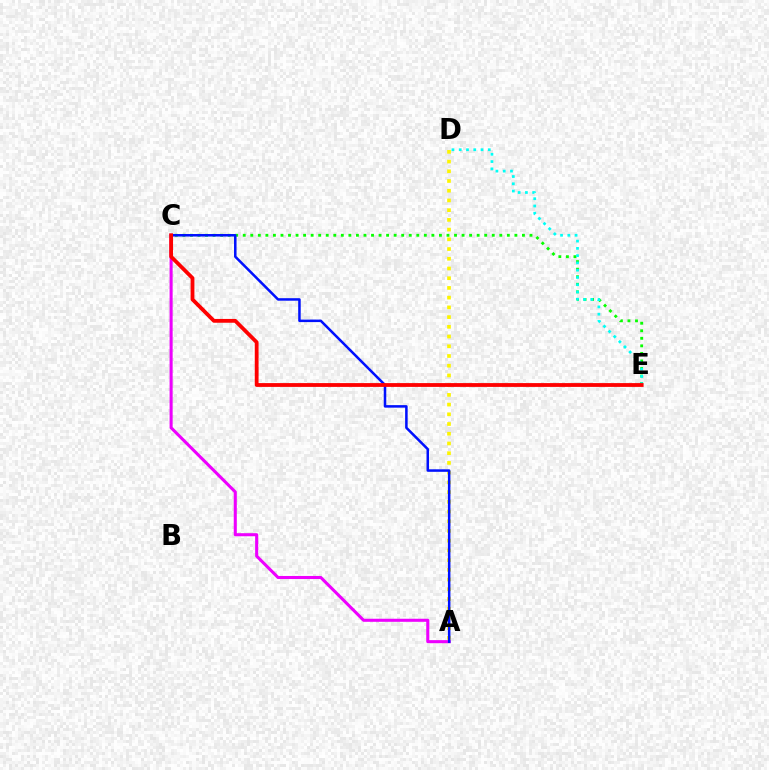{('C', 'E'): [{'color': '#08ff00', 'line_style': 'dotted', 'thickness': 2.05}, {'color': '#ff0000', 'line_style': 'solid', 'thickness': 2.74}], ('A', 'D'): [{'color': '#fcf500', 'line_style': 'dotted', 'thickness': 2.64}], ('D', 'E'): [{'color': '#00fff6', 'line_style': 'dotted', 'thickness': 1.97}], ('A', 'C'): [{'color': '#ee00ff', 'line_style': 'solid', 'thickness': 2.21}, {'color': '#0010ff', 'line_style': 'solid', 'thickness': 1.82}]}